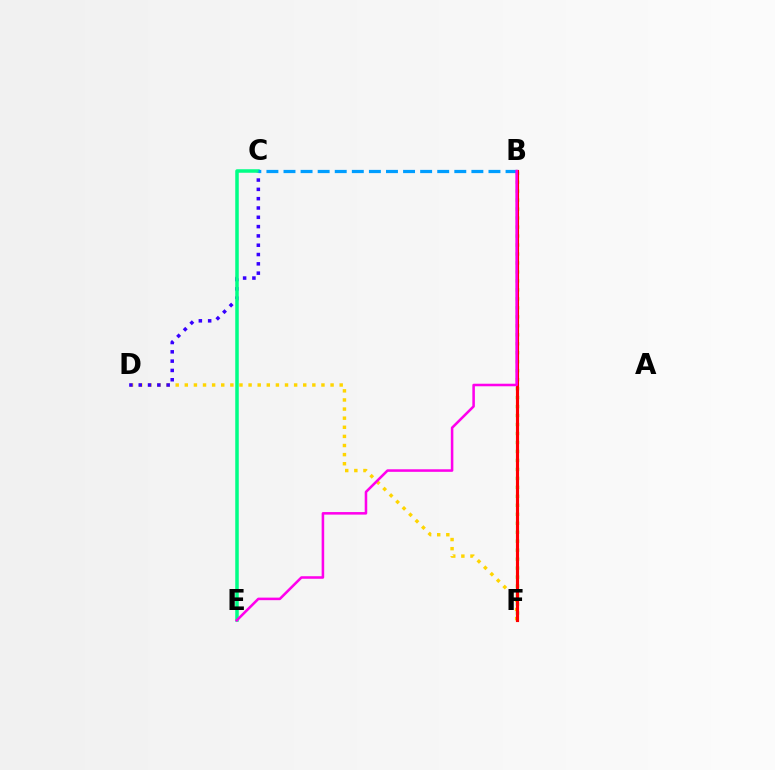{('B', 'F'): [{'color': '#4fff00', 'line_style': 'dotted', 'thickness': 2.44}, {'color': '#ff0000', 'line_style': 'solid', 'thickness': 2.26}], ('D', 'F'): [{'color': '#ffd500', 'line_style': 'dotted', 'thickness': 2.48}], ('C', 'D'): [{'color': '#3700ff', 'line_style': 'dotted', 'thickness': 2.53}], ('C', 'E'): [{'color': '#00ff86', 'line_style': 'solid', 'thickness': 2.53}], ('B', 'C'): [{'color': '#009eff', 'line_style': 'dashed', 'thickness': 2.32}], ('B', 'E'): [{'color': '#ff00ed', 'line_style': 'solid', 'thickness': 1.84}]}